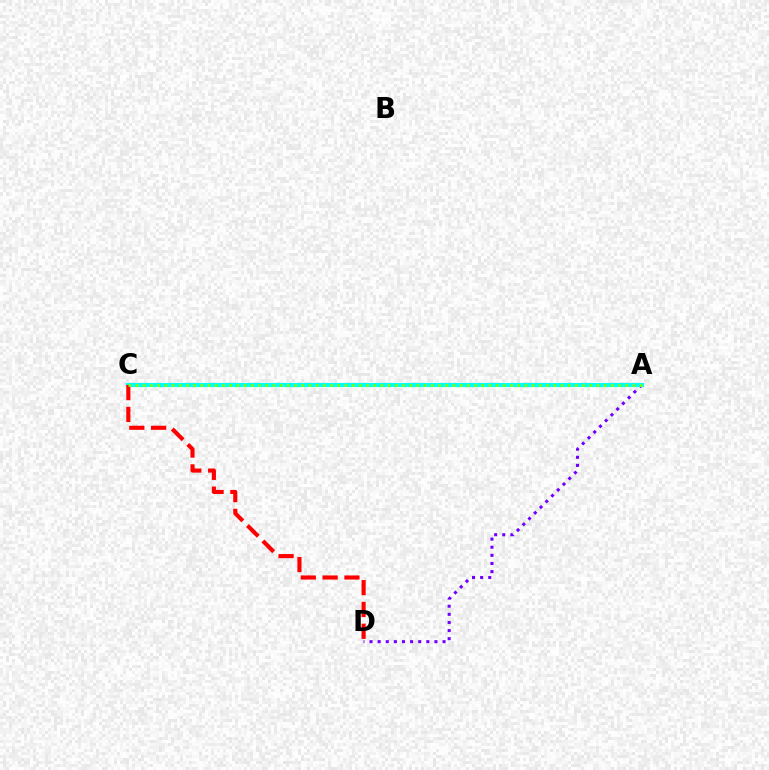{('A', 'D'): [{'color': '#7200ff', 'line_style': 'dotted', 'thickness': 2.2}], ('A', 'C'): [{'color': '#00fff6', 'line_style': 'solid', 'thickness': 2.96}, {'color': '#84ff00', 'line_style': 'dotted', 'thickness': 1.96}], ('C', 'D'): [{'color': '#ff0000', 'line_style': 'dashed', 'thickness': 2.96}]}